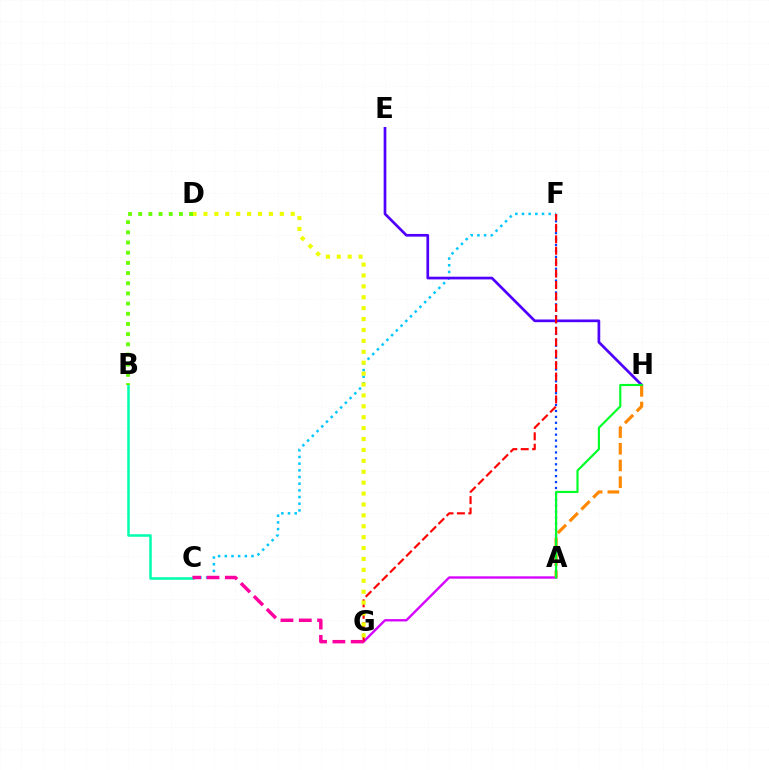{('C', 'F'): [{'color': '#00c7ff', 'line_style': 'dotted', 'thickness': 1.81}], ('E', 'H'): [{'color': '#4f00ff', 'line_style': 'solid', 'thickness': 1.94}], ('B', 'C'): [{'color': '#00ffaf', 'line_style': 'solid', 'thickness': 1.82}], ('A', 'F'): [{'color': '#003fff', 'line_style': 'dotted', 'thickness': 1.61}], ('A', 'G'): [{'color': '#d600ff', 'line_style': 'solid', 'thickness': 1.69}], ('F', 'G'): [{'color': '#ff0000', 'line_style': 'dashed', 'thickness': 1.55}], ('D', 'G'): [{'color': '#eeff00', 'line_style': 'dotted', 'thickness': 2.96}], ('B', 'D'): [{'color': '#66ff00', 'line_style': 'dotted', 'thickness': 2.77}], ('A', 'H'): [{'color': '#ff8800', 'line_style': 'dashed', 'thickness': 2.27}, {'color': '#00ff27', 'line_style': 'solid', 'thickness': 1.55}], ('C', 'G'): [{'color': '#ff00a0', 'line_style': 'dashed', 'thickness': 2.49}]}